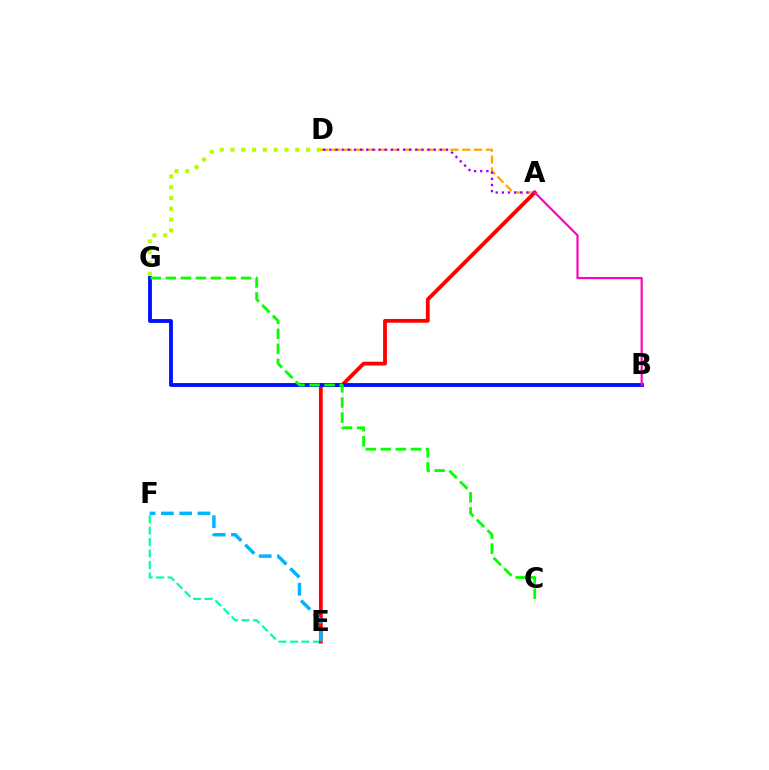{('D', 'G'): [{'color': '#b3ff00', 'line_style': 'dotted', 'thickness': 2.93}], ('A', 'D'): [{'color': '#ffa500', 'line_style': 'dashed', 'thickness': 1.61}, {'color': '#9b00ff', 'line_style': 'dotted', 'thickness': 1.67}], ('E', 'F'): [{'color': '#00ff9d', 'line_style': 'dashed', 'thickness': 1.56}, {'color': '#00b5ff', 'line_style': 'dashed', 'thickness': 2.49}], ('A', 'E'): [{'color': '#ff0000', 'line_style': 'solid', 'thickness': 2.73}], ('B', 'G'): [{'color': '#0010ff', 'line_style': 'solid', 'thickness': 2.76}], ('C', 'G'): [{'color': '#08ff00', 'line_style': 'dashed', 'thickness': 2.04}], ('A', 'B'): [{'color': '#ff00bd', 'line_style': 'solid', 'thickness': 1.56}]}